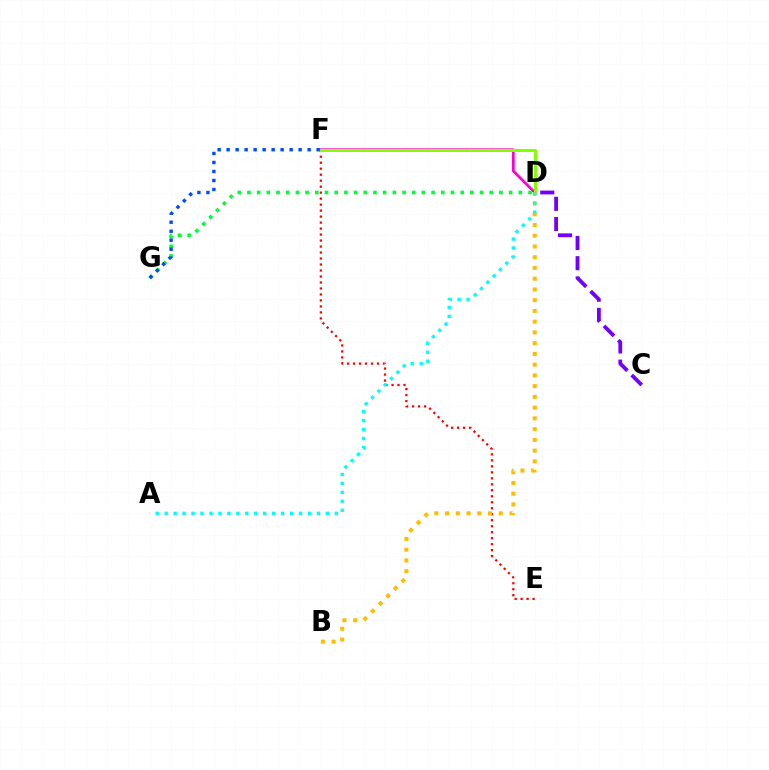{('C', 'D'): [{'color': '#7200ff', 'line_style': 'dashed', 'thickness': 2.74}], ('D', 'F'): [{'color': '#ff00cf', 'line_style': 'solid', 'thickness': 1.97}, {'color': '#84ff00', 'line_style': 'solid', 'thickness': 2.15}], ('E', 'F'): [{'color': '#ff0000', 'line_style': 'dotted', 'thickness': 1.63}], ('D', 'G'): [{'color': '#00ff39', 'line_style': 'dotted', 'thickness': 2.63}], ('F', 'G'): [{'color': '#004bff', 'line_style': 'dotted', 'thickness': 2.45}], ('B', 'D'): [{'color': '#ffbd00', 'line_style': 'dotted', 'thickness': 2.92}], ('A', 'D'): [{'color': '#00fff6', 'line_style': 'dotted', 'thickness': 2.43}]}